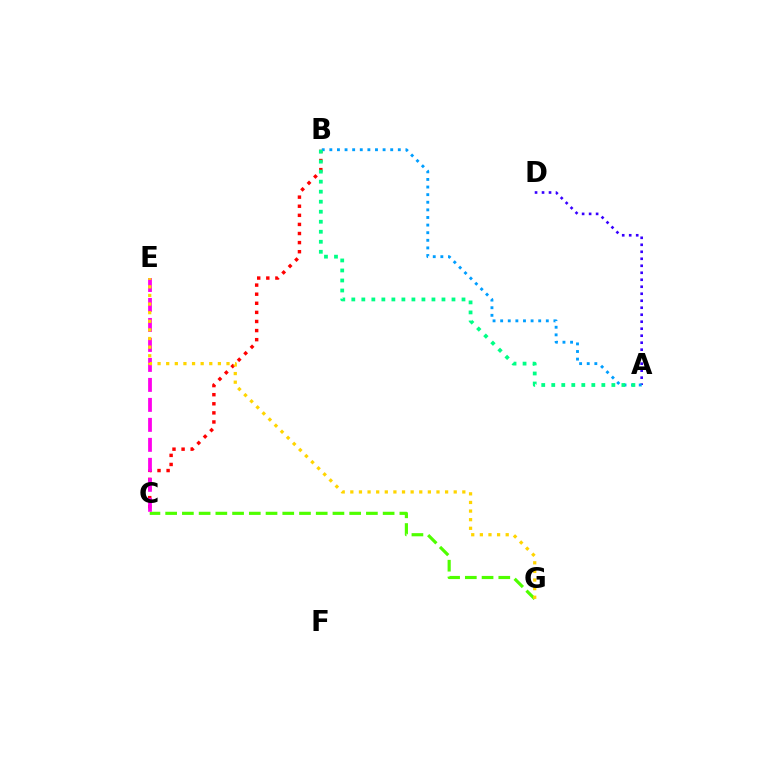{('B', 'C'): [{'color': '#ff0000', 'line_style': 'dotted', 'thickness': 2.47}], ('A', 'D'): [{'color': '#3700ff', 'line_style': 'dotted', 'thickness': 1.9}], ('C', 'G'): [{'color': '#4fff00', 'line_style': 'dashed', 'thickness': 2.27}], ('C', 'E'): [{'color': '#ff00ed', 'line_style': 'dashed', 'thickness': 2.71}], ('E', 'G'): [{'color': '#ffd500', 'line_style': 'dotted', 'thickness': 2.34}], ('A', 'B'): [{'color': '#009eff', 'line_style': 'dotted', 'thickness': 2.07}, {'color': '#00ff86', 'line_style': 'dotted', 'thickness': 2.72}]}